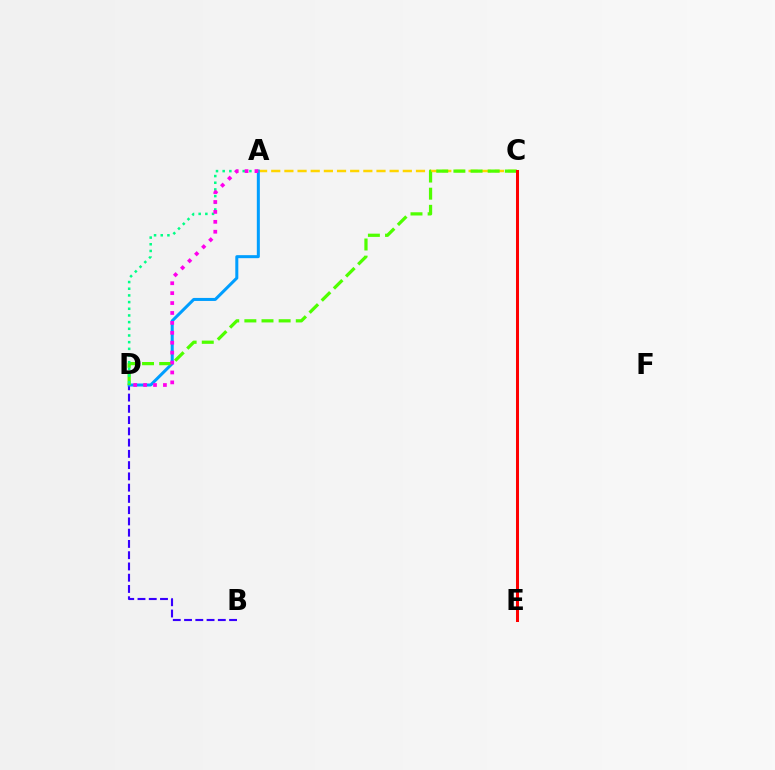{('A', 'C'): [{'color': '#ffd500', 'line_style': 'dashed', 'thickness': 1.79}], ('B', 'D'): [{'color': '#3700ff', 'line_style': 'dashed', 'thickness': 1.53}], ('A', 'D'): [{'color': '#009eff', 'line_style': 'solid', 'thickness': 2.17}, {'color': '#00ff86', 'line_style': 'dotted', 'thickness': 1.81}, {'color': '#ff00ed', 'line_style': 'dotted', 'thickness': 2.69}], ('C', 'D'): [{'color': '#4fff00', 'line_style': 'dashed', 'thickness': 2.33}], ('C', 'E'): [{'color': '#ff0000', 'line_style': 'solid', 'thickness': 2.17}]}